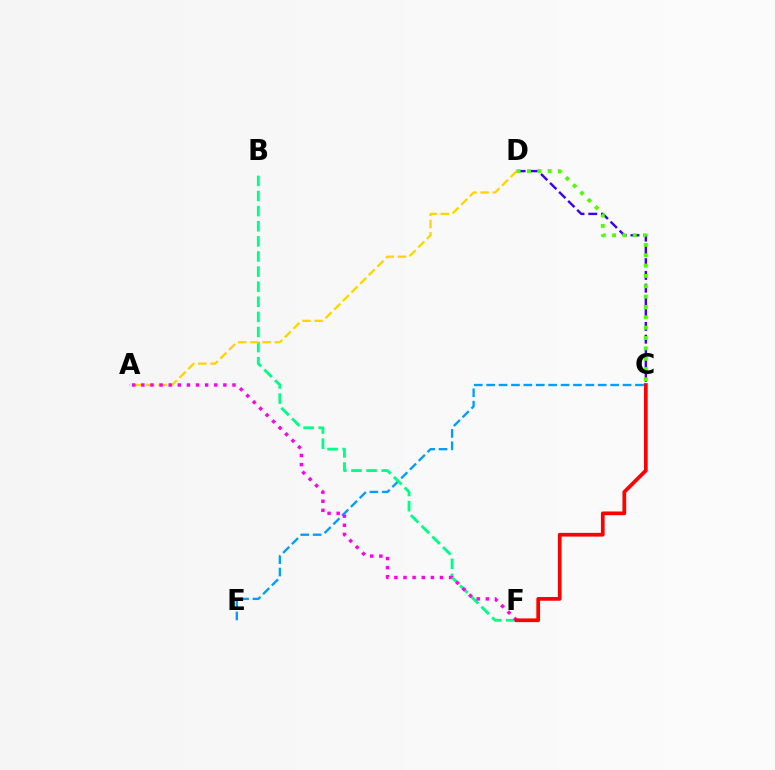{('C', 'E'): [{'color': '#009eff', 'line_style': 'dashed', 'thickness': 1.68}], ('B', 'F'): [{'color': '#00ff86', 'line_style': 'dashed', 'thickness': 2.05}], ('C', 'D'): [{'color': '#3700ff', 'line_style': 'dashed', 'thickness': 1.73}, {'color': '#4fff00', 'line_style': 'dotted', 'thickness': 2.81}], ('A', 'D'): [{'color': '#ffd500', 'line_style': 'dashed', 'thickness': 1.65}], ('A', 'F'): [{'color': '#ff00ed', 'line_style': 'dotted', 'thickness': 2.48}], ('C', 'F'): [{'color': '#ff0000', 'line_style': 'solid', 'thickness': 2.67}]}